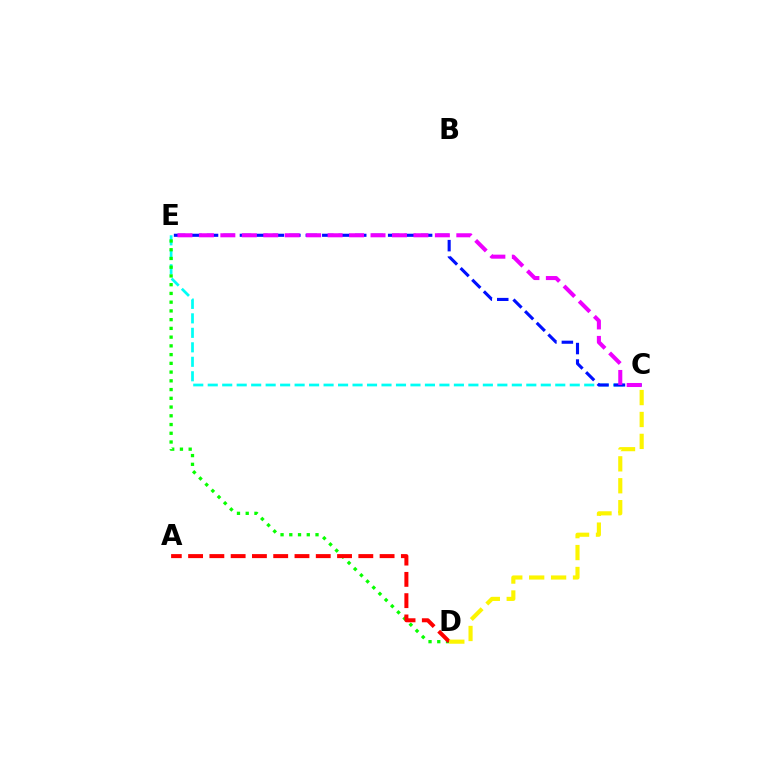{('C', 'E'): [{'color': '#00fff6', 'line_style': 'dashed', 'thickness': 1.97}, {'color': '#0010ff', 'line_style': 'dashed', 'thickness': 2.24}, {'color': '#ee00ff', 'line_style': 'dashed', 'thickness': 2.91}], ('D', 'E'): [{'color': '#08ff00', 'line_style': 'dotted', 'thickness': 2.37}], ('A', 'D'): [{'color': '#ff0000', 'line_style': 'dashed', 'thickness': 2.89}], ('C', 'D'): [{'color': '#fcf500', 'line_style': 'dashed', 'thickness': 2.98}]}